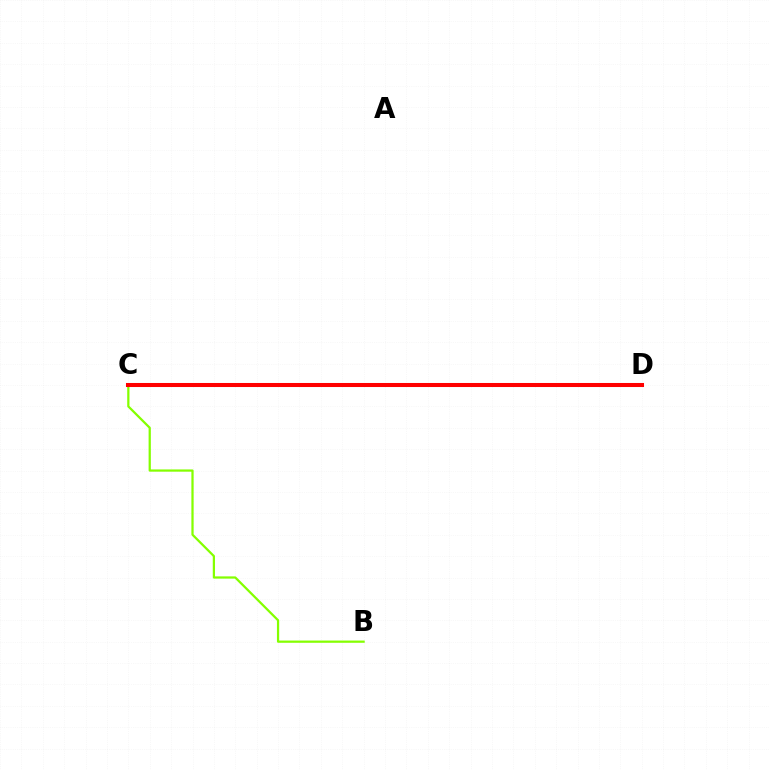{('C', 'D'): [{'color': '#00fff6', 'line_style': 'dashed', 'thickness': 2.06}, {'color': '#7200ff', 'line_style': 'dotted', 'thickness': 2.75}, {'color': '#ff0000', 'line_style': 'solid', 'thickness': 2.91}], ('B', 'C'): [{'color': '#84ff00', 'line_style': 'solid', 'thickness': 1.61}]}